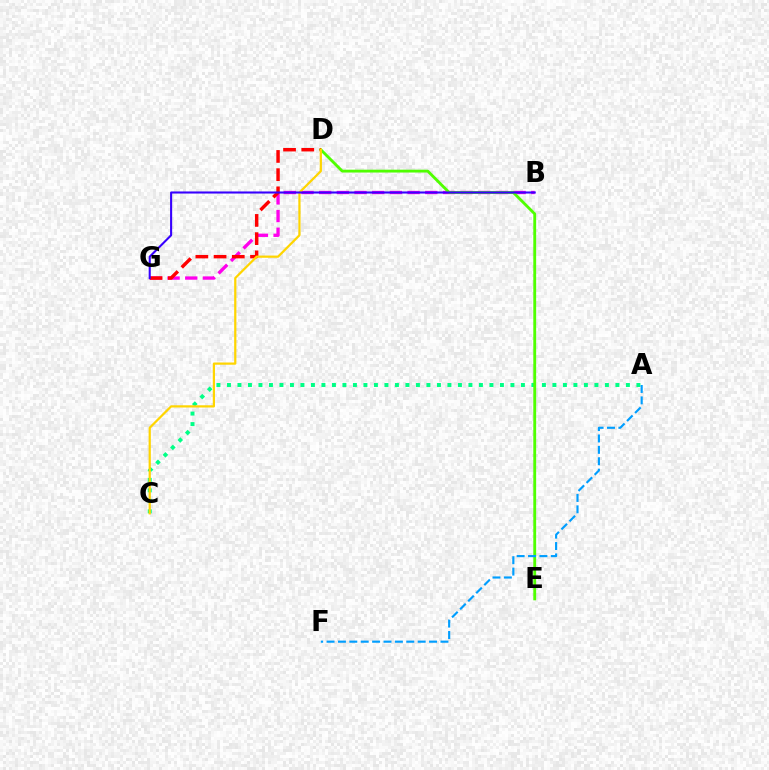{('B', 'G'): [{'color': '#ff00ed', 'line_style': 'dashed', 'thickness': 2.4}, {'color': '#3700ff', 'line_style': 'solid', 'thickness': 1.5}], ('A', 'C'): [{'color': '#00ff86', 'line_style': 'dotted', 'thickness': 2.85}], ('D', 'E'): [{'color': '#4fff00', 'line_style': 'solid', 'thickness': 2.05}], ('A', 'F'): [{'color': '#009eff', 'line_style': 'dashed', 'thickness': 1.55}], ('D', 'G'): [{'color': '#ff0000', 'line_style': 'dashed', 'thickness': 2.47}], ('C', 'D'): [{'color': '#ffd500', 'line_style': 'solid', 'thickness': 1.6}]}